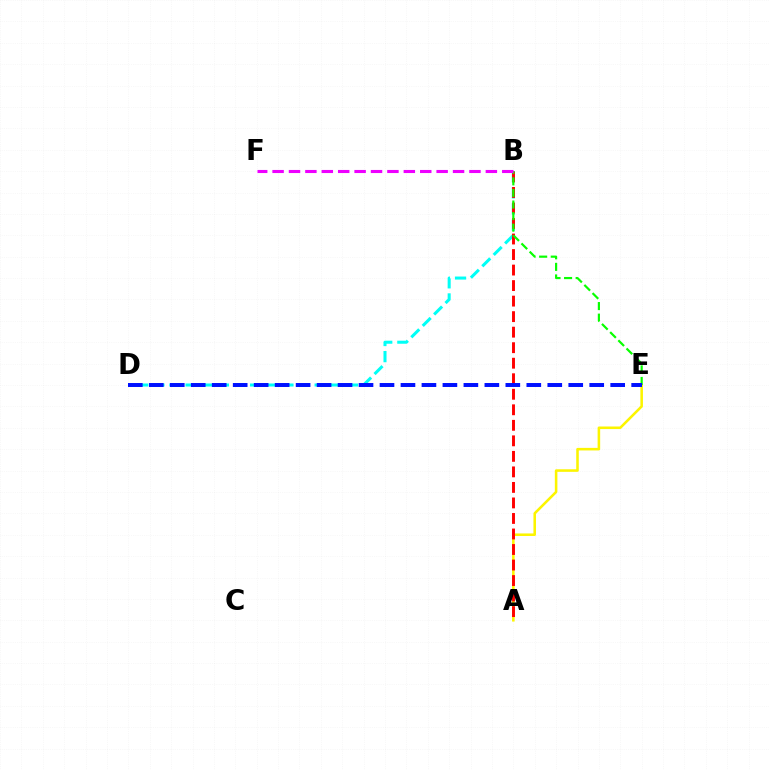{('B', 'D'): [{'color': '#00fff6', 'line_style': 'dashed', 'thickness': 2.19}], ('A', 'E'): [{'color': '#fcf500', 'line_style': 'solid', 'thickness': 1.84}], ('A', 'B'): [{'color': '#ff0000', 'line_style': 'dashed', 'thickness': 2.11}], ('B', 'E'): [{'color': '#08ff00', 'line_style': 'dashed', 'thickness': 1.57}], ('D', 'E'): [{'color': '#0010ff', 'line_style': 'dashed', 'thickness': 2.85}], ('B', 'F'): [{'color': '#ee00ff', 'line_style': 'dashed', 'thickness': 2.23}]}